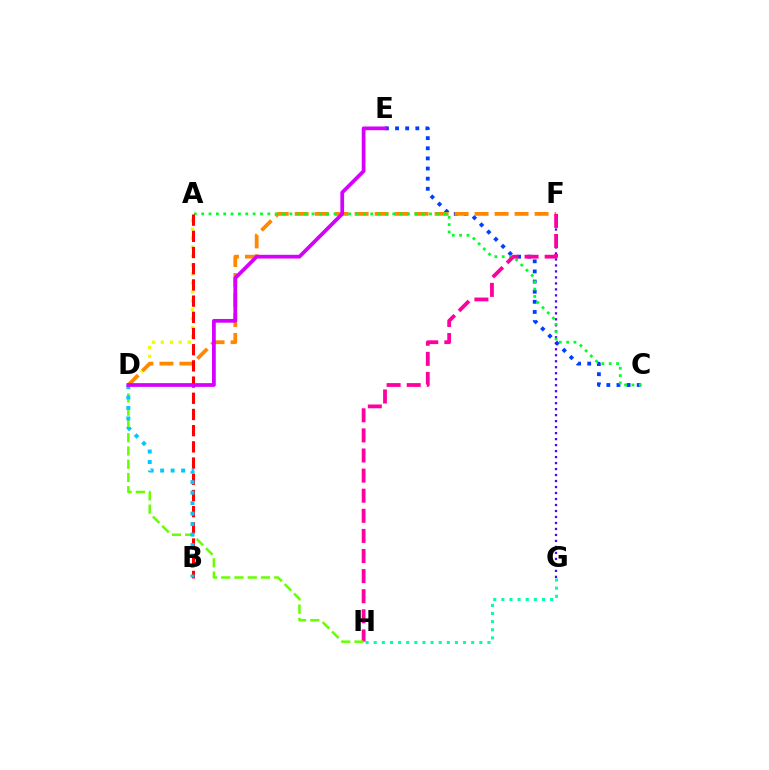{('A', 'D'): [{'color': '#eeff00', 'line_style': 'dotted', 'thickness': 2.43}], ('C', 'E'): [{'color': '#003fff', 'line_style': 'dotted', 'thickness': 2.75}], ('G', 'H'): [{'color': '#00ffaf', 'line_style': 'dotted', 'thickness': 2.21}], ('D', 'F'): [{'color': '#ff8800', 'line_style': 'dashed', 'thickness': 2.72}], ('F', 'G'): [{'color': '#4f00ff', 'line_style': 'dotted', 'thickness': 1.63}], ('A', 'C'): [{'color': '#00ff27', 'line_style': 'dotted', 'thickness': 2.0}], ('A', 'B'): [{'color': '#ff0000', 'line_style': 'dashed', 'thickness': 2.2}], ('F', 'H'): [{'color': '#ff00a0', 'line_style': 'dashed', 'thickness': 2.73}], ('D', 'H'): [{'color': '#66ff00', 'line_style': 'dashed', 'thickness': 1.8}], ('B', 'D'): [{'color': '#00c7ff', 'line_style': 'dotted', 'thickness': 2.85}], ('D', 'E'): [{'color': '#d600ff', 'line_style': 'solid', 'thickness': 2.69}]}